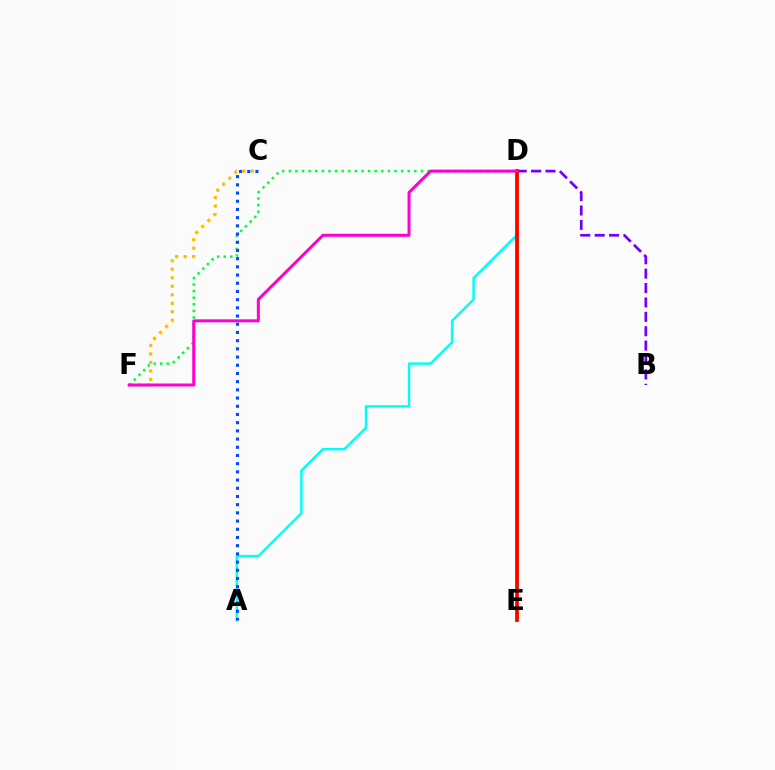{('D', 'F'): [{'color': '#00ff39', 'line_style': 'dotted', 'thickness': 1.79}, {'color': '#ff00cf', 'line_style': 'solid', 'thickness': 2.16}], ('B', 'D'): [{'color': '#7200ff', 'line_style': 'dashed', 'thickness': 1.96}], ('A', 'D'): [{'color': '#00fff6', 'line_style': 'solid', 'thickness': 1.76}], ('D', 'E'): [{'color': '#84ff00', 'line_style': 'solid', 'thickness': 1.9}, {'color': '#ff0000', 'line_style': 'solid', 'thickness': 2.69}], ('C', 'F'): [{'color': '#ffbd00', 'line_style': 'dotted', 'thickness': 2.31}], ('A', 'C'): [{'color': '#004bff', 'line_style': 'dotted', 'thickness': 2.23}]}